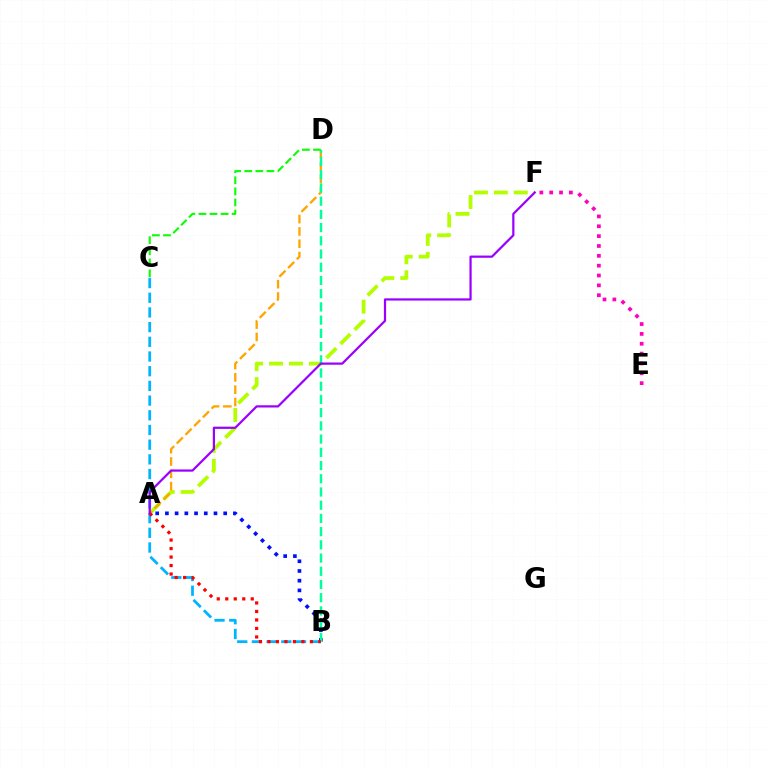{('A', 'F'): [{'color': '#b3ff00', 'line_style': 'dashed', 'thickness': 2.7}, {'color': '#9b00ff', 'line_style': 'solid', 'thickness': 1.6}], ('B', 'C'): [{'color': '#00b5ff', 'line_style': 'dashed', 'thickness': 2.0}], ('E', 'F'): [{'color': '#ff00bd', 'line_style': 'dotted', 'thickness': 2.68}], ('A', 'D'): [{'color': '#ffa500', 'line_style': 'dashed', 'thickness': 1.67}], ('A', 'B'): [{'color': '#0010ff', 'line_style': 'dotted', 'thickness': 2.64}, {'color': '#ff0000', 'line_style': 'dotted', 'thickness': 2.31}], ('B', 'D'): [{'color': '#00ff9d', 'line_style': 'dashed', 'thickness': 1.8}], ('C', 'D'): [{'color': '#08ff00', 'line_style': 'dashed', 'thickness': 1.51}]}